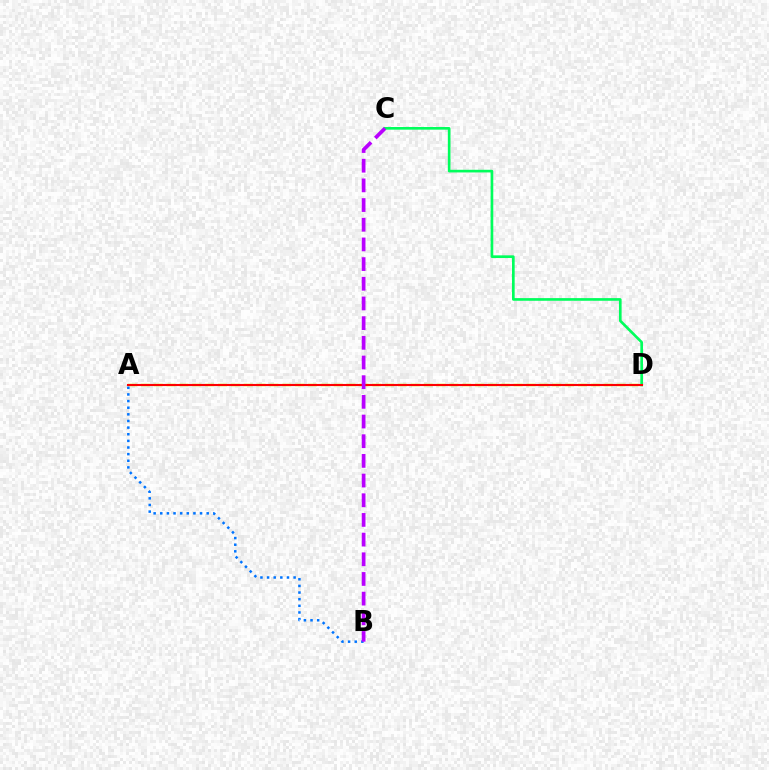{('A', 'D'): [{'color': '#d1ff00', 'line_style': 'dashed', 'thickness': 1.75}, {'color': '#ff0000', 'line_style': 'solid', 'thickness': 1.51}], ('C', 'D'): [{'color': '#00ff5c', 'line_style': 'solid', 'thickness': 1.91}], ('A', 'B'): [{'color': '#0074ff', 'line_style': 'dotted', 'thickness': 1.8}], ('B', 'C'): [{'color': '#b900ff', 'line_style': 'dashed', 'thickness': 2.67}]}